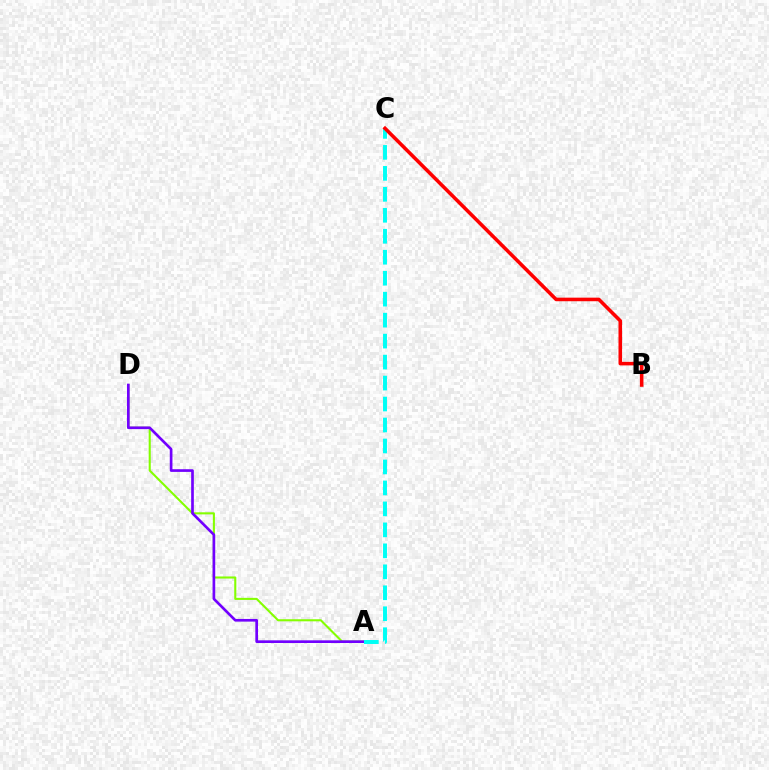{('A', 'D'): [{'color': '#84ff00', 'line_style': 'solid', 'thickness': 1.5}, {'color': '#7200ff', 'line_style': 'solid', 'thickness': 1.93}], ('A', 'C'): [{'color': '#00fff6', 'line_style': 'dashed', 'thickness': 2.85}], ('B', 'C'): [{'color': '#ff0000', 'line_style': 'solid', 'thickness': 2.57}]}